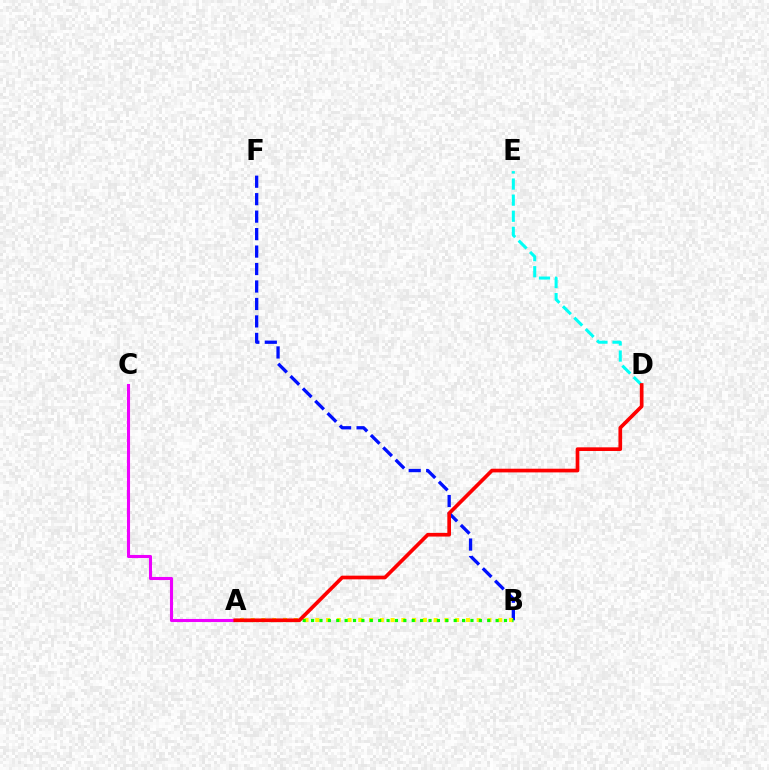{('B', 'F'): [{'color': '#0010ff', 'line_style': 'dashed', 'thickness': 2.37}], ('A', 'B'): [{'color': '#fcf500', 'line_style': 'dotted', 'thickness': 2.92}, {'color': '#08ff00', 'line_style': 'dotted', 'thickness': 2.28}], ('A', 'C'): [{'color': '#ee00ff', 'line_style': 'solid', 'thickness': 2.22}], ('D', 'E'): [{'color': '#00fff6', 'line_style': 'dashed', 'thickness': 2.19}], ('A', 'D'): [{'color': '#ff0000', 'line_style': 'solid', 'thickness': 2.65}]}